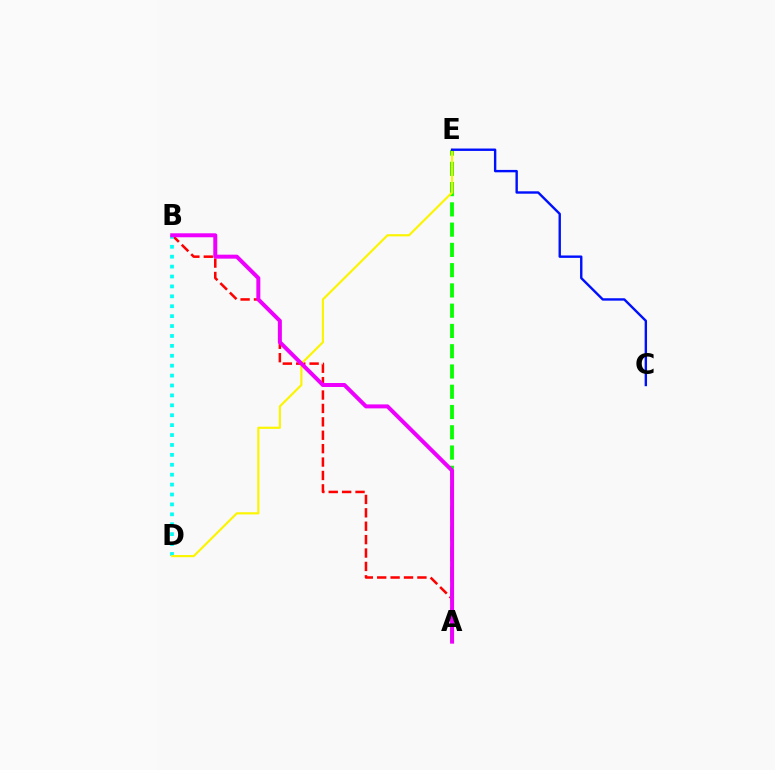{('A', 'B'): [{'color': '#ff0000', 'line_style': 'dashed', 'thickness': 1.82}, {'color': '#ee00ff', 'line_style': 'solid', 'thickness': 2.87}], ('B', 'D'): [{'color': '#00fff6', 'line_style': 'dotted', 'thickness': 2.69}], ('A', 'E'): [{'color': '#08ff00', 'line_style': 'dashed', 'thickness': 2.75}], ('D', 'E'): [{'color': '#fcf500', 'line_style': 'solid', 'thickness': 1.56}], ('C', 'E'): [{'color': '#0010ff', 'line_style': 'solid', 'thickness': 1.73}]}